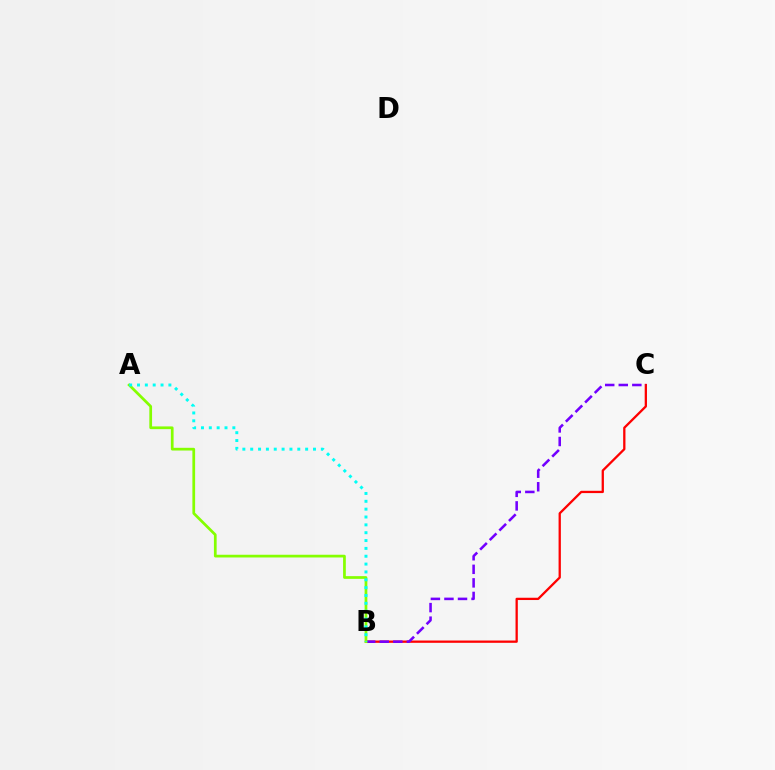{('B', 'C'): [{'color': '#ff0000', 'line_style': 'solid', 'thickness': 1.65}, {'color': '#7200ff', 'line_style': 'dashed', 'thickness': 1.84}], ('A', 'B'): [{'color': '#84ff00', 'line_style': 'solid', 'thickness': 1.96}, {'color': '#00fff6', 'line_style': 'dotted', 'thickness': 2.13}]}